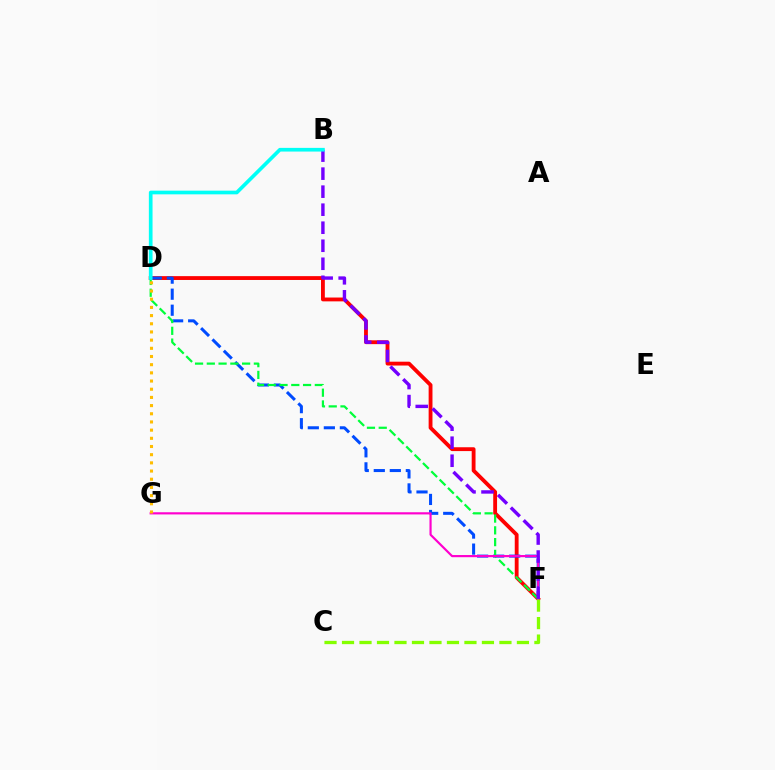{('D', 'F'): [{'color': '#ff0000', 'line_style': 'solid', 'thickness': 2.76}, {'color': '#004bff', 'line_style': 'dashed', 'thickness': 2.18}, {'color': '#00ff39', 'line_style': 'dashed', 'thickness': 1.6}], ('F', 'G'): [{'color': '#ff00cf', 'line_style': 'solid', 'thickness': 1.56}], ('D', 'G'): [{'color': '#ffbd00', 'line_style': 'dotted', 'thickness': 2.22}], ('B', 'F'): [{'color': '#7200ff', 'line_style': 'dashed', 'thickness': 2.45}], ('B', 'D'): [{'color': '#00fff6', 'line_style': 'solid', 'thickness': 2.65}], ('C', 'F'): [{'color': '#84ff00', 'line_style': 'dashed', 'thickness': 2.38}]}